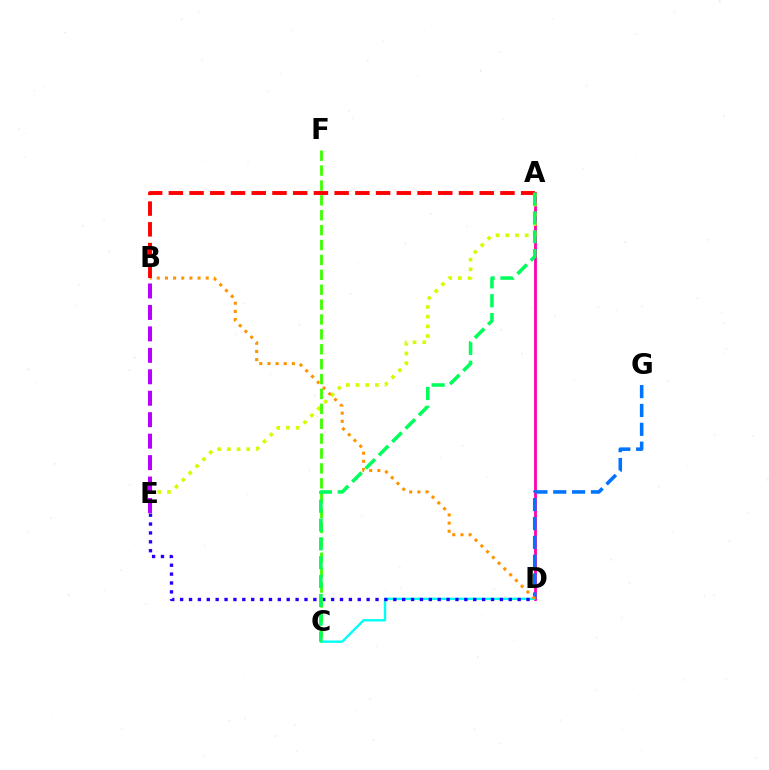{('A', 'D'): [{'color': '#ff00ac', 'line_style': 'solid', 'thickness': 2.02}], ('D', 'G'): [{'color': '#0074ff', 'line_style': 'dashed', 'thickness': 2.56}], ('A', 'E'): [{'color': '#d1ff00', 'line_style': 'dotted', 'thickness': 2.64}], ('B', 'E'): [{'color': '#b900ff', 'line_style': 'dashed', 'thickness': 2.91}], ('C', 'D'): [{'color': '#00fff6', 'line_style': 'solid', 'thickness': 1.72}], ('D', 'E'): [{'color': '#2500ff', 'line_style': 'dotted', 'thickness': 2.41}], ('B', 'D'): [{'color': '#ff9400', 'line_style': 'dotted', 'thickness': 2.21}], ('A', 'B'): [{'color': '#ff0000', 'line_style': 'dashed', 'thickness': 2.82}], ('C', 'F'): [{'color': '#3dff00', 'line_style': 'dashed', 'thickness': 2.02}], ('A', 'C'): [{'color': '#00ff5c', 'line_style': 'dashed', 'thickness': 2.56}]}